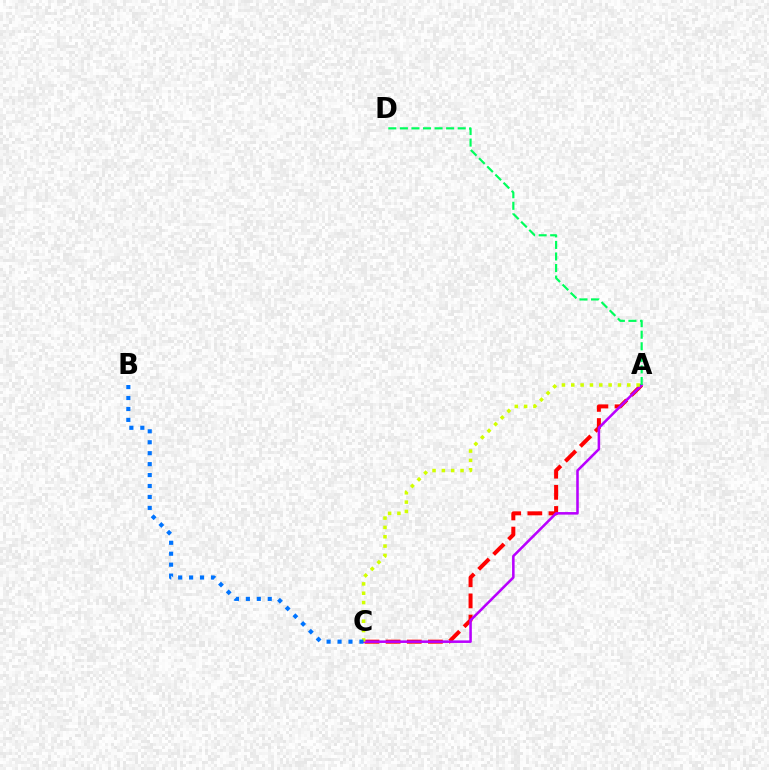{('A', 'C'): [{'color': '#ff0000', 'line_style': 'dashed', 'thickness': 2.87}, {'color': '#b900ff', 'line_style': 'solid', 'thickness': 1.84}, {'color': '#d1ff00', 'line_style': 'dotted', 'thickness': 2.54}], ('B', 'C'): [{'color': '#0074ff', 'line_style': 'dotted', 'thickness': 2.97}], ('A', 'D'): [{'color': '#00ff5c', 'line_style': 'dashed', 'thickness': 1.57}]}